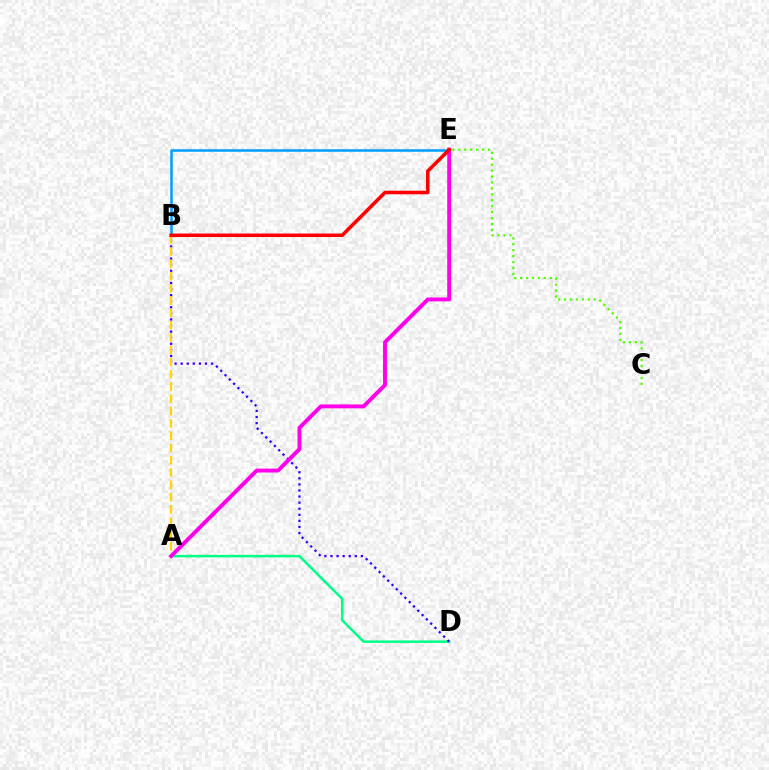{('C', 'E'): [{'color': '#4fff00', 'line_style': 'dotted', 'thickness': 1.61}], ('A', 'D'): [{'color': '#00ff86', 'line_style': 'solid', 'thickness': 1.81}], ('B', 'E'): [{'color': '#009eff', 'line_style': 'solid', 'thickness': 1.81}, {'color': '#ff0000', 'line_style': 'solid', 'thickness': 2.54}], ('B', 'D'): [{'color': '#3700ff', 'line_style': 'dotted', 'thickness': 1.65}], ('A', 'B'): [{'color': '#ffd500', 'line_style': 'dashed', 'thickness': 1.67}], ('A', 'E'): [{'color': '#ff00ed', 'line_style': 'solid', 'thickness': 2.81}]}